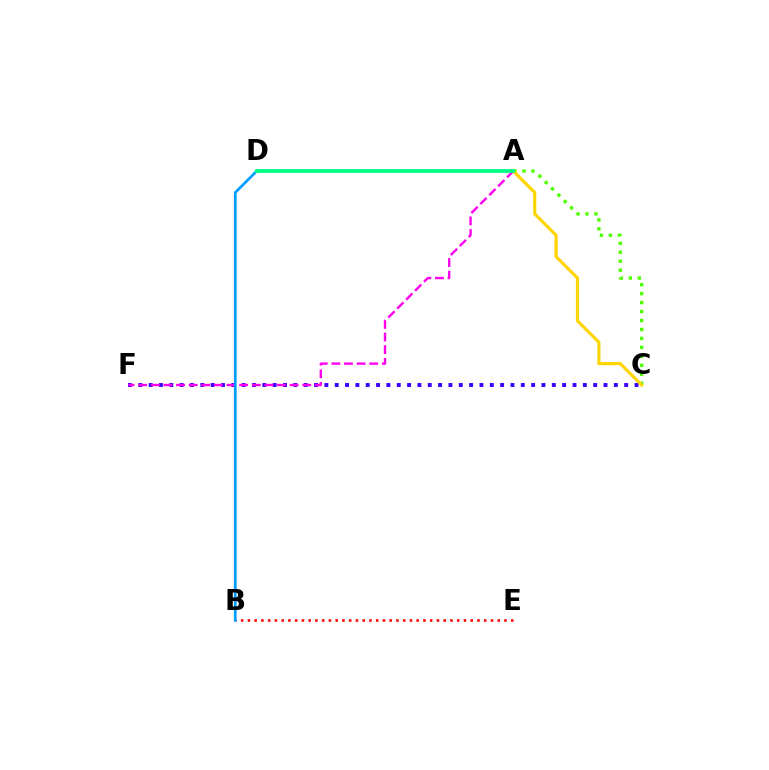{('C', 'F'): [{'color': '#3700ff', 'line_style': 'dotted', 'thickness': 2.81}], ('A', 'F'): [{'color': '#ff00ed', 'line_style': 'dashed', 'thickness': 1.71}], ('A', 'C'): [{'color': '#4fff00', 'line_style': 'dotted', 'thickness': 2.44}, {'color': '#ffd500', 'line_style': 'solid', 'thickness': 2.28}], ('B', 'E'): [{'color': '#ff0000', 'line_style': 'dotted', 'thickness': 1.83}], ('B', 'D'): [{'color': '#009eff', 'line_style': 'solid', 'thickness': 1.96}], ('A', 'D'): [{'color': '#00ff86', 'line_style': 'solid', 'thickness': 2.76}]}